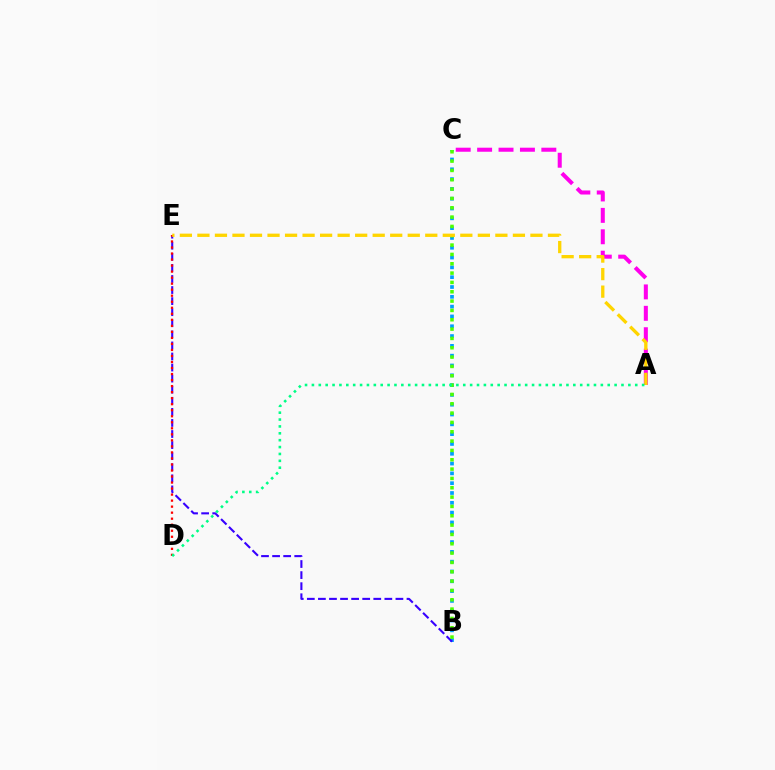{('B', 'C'): [{'color': '#009eff', 'line_style': 'dotted', 'thickness': 2.67}, {'color': '#4fff00', 'line_style': 'dotted', 'thickness': 2.54}], ('B', 'E'): [{'color': '#3700ff', 'line_style': 'dashed', 'thickness': 1.5}], ('D', 'E'): [{'color': '#ff0000', 'line_style': 'dotted', 'thickness': 1.64}], ('A', 'C'): [{'color': '#ff00ed', 'line_style': 'dashed', 'thickness': 2.91}], ('A', 'E'): [{'color': '#ffd500', 'line_style': 'dashed', 'thickness': 2.38}], ('A', 'D'): [{'color': '#00ff86', 'line_style': 'dotted', 'thickness': 1.87}]}